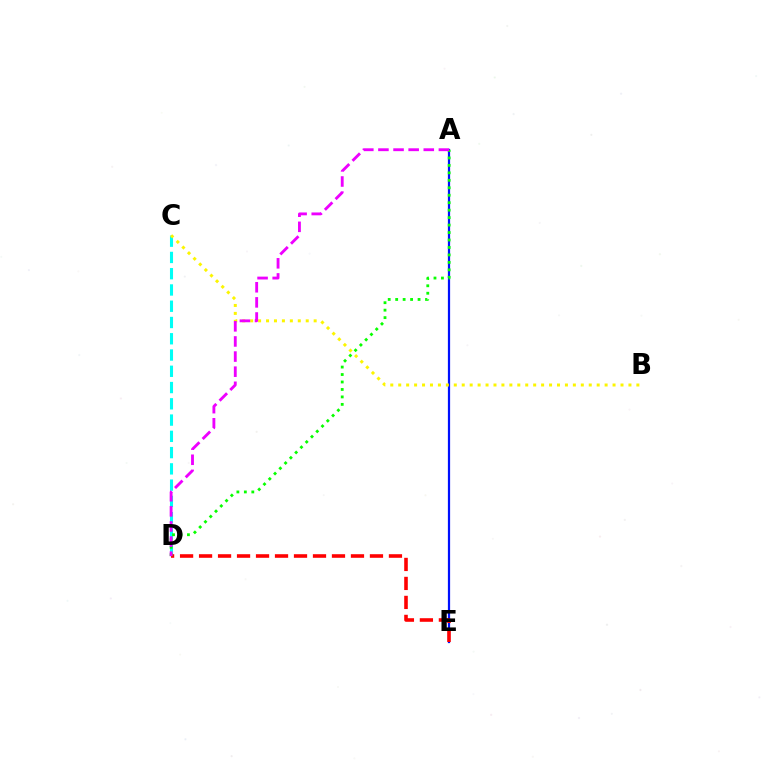{('C', 'D'): [{'color': '#00fff6', 'line_style': 'dashed', 'thickness': 2.21}], ('A', 'E'): [{'color': '#0010ff', 'line_style': 'solid', 'thickness': 1.6}], ('D', 'E'): [{'color': '#ff0000', 'line_style': 'dashed', 'thickness': 2.58}], ('B', 'C'): [{'color': '#fcf500', 'line_style': 'dotted', 'thickness': 2.16}], ('A', 'D'): [{'color': '#08ff00', 'line_style': 'dotted', 'thickness': 2.03}, {'color': '#ee00ff', 'line_style': 'dashed', 'thickness': 2.05}]}